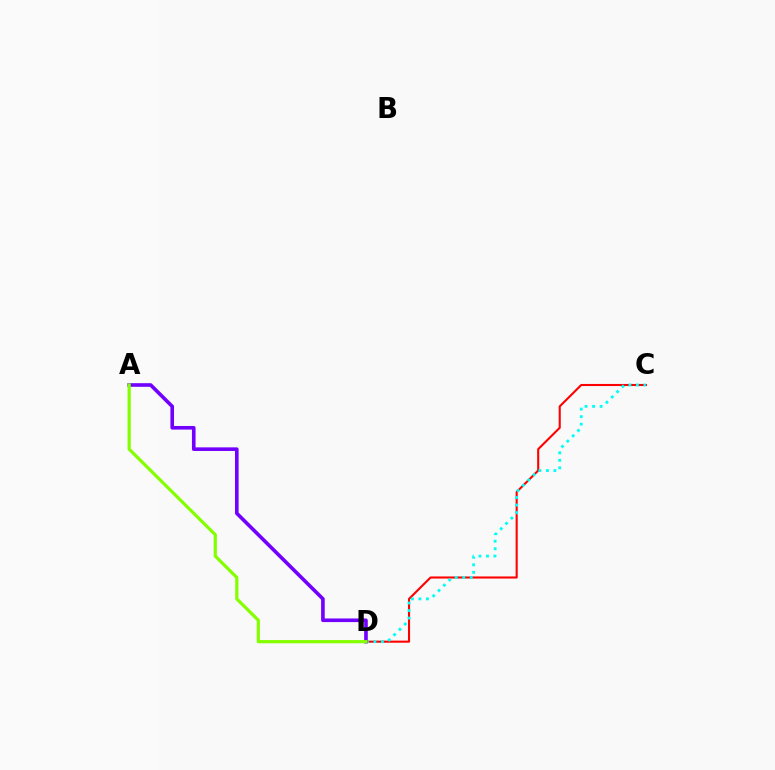{('C', 'D'): [{'color': '#ff0000', 'line_style': 'solid', 'thickness': 1.51}, {'color': '#00fff6', 'line_style': 'dotted', 'thickness': 2.04}], ('A', 'D'): [{'color': '#7200ff', 'line_style': 'solid', 'thickness': 2.6}, {'color': '#84ff00', 'line_style': 'solid', 'thickness': 2.31}]}